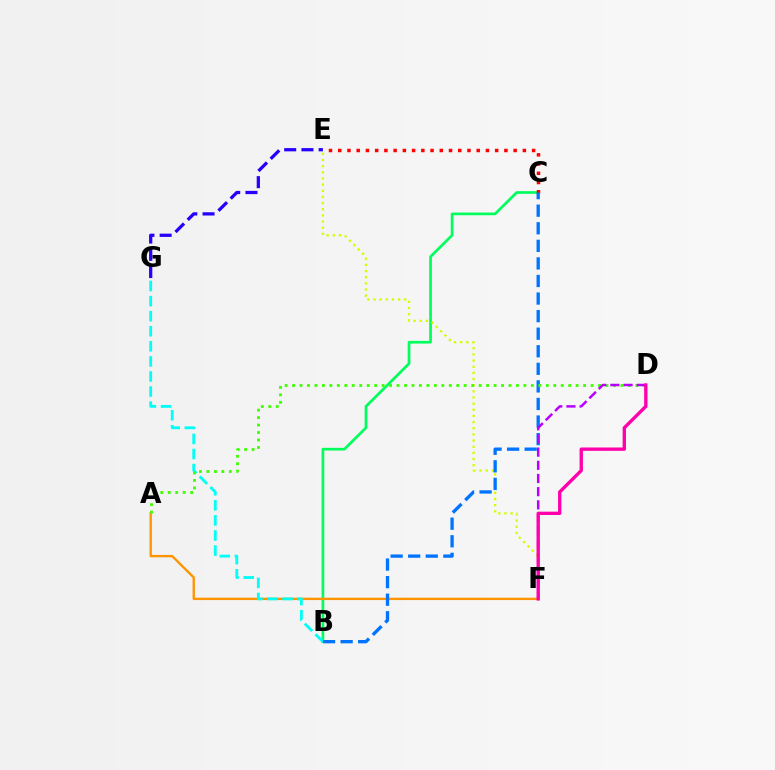{('B', 'C'): [{'color': '#00ff5c', 'line_style': 'solid', 'thickness': 1.95}, {'color': '#0074ff', 'line_style': 'dashed', 'thickness': 2.39}], ('C', 'E'): [{'color': '#ff0000', 'line_style': 'dotted', 'thickness': 2.51}], ('E', 'G'): [{'color': '#2500ff', 'line_style': 'dashed', 'thickness': 2.34}], ('E', 'F'): [{'color': '#d1ff00', 'line_style': 'dotted', 'thickness': 1.67}], ('A', 'F'): [{'color': '#ff9400', 'line_style': 'solid', 'thickness': 1.69}], ('B', 'G'): [{'color': '#00fff6', 'line_style': 'dashed', 'thickness': 2.05}], ('A', 'D'): [{'color': '#3dff00', 'line_style': 'dotted', 'thickness': 2.03}], ('D', 'F'): [{'color': '#b900ff', 'line_style': 'dashed', 'thickness': 1.79}, {'color': '#ff00ac', 'line_style': 'solid', 'thickness': 2.41}]}